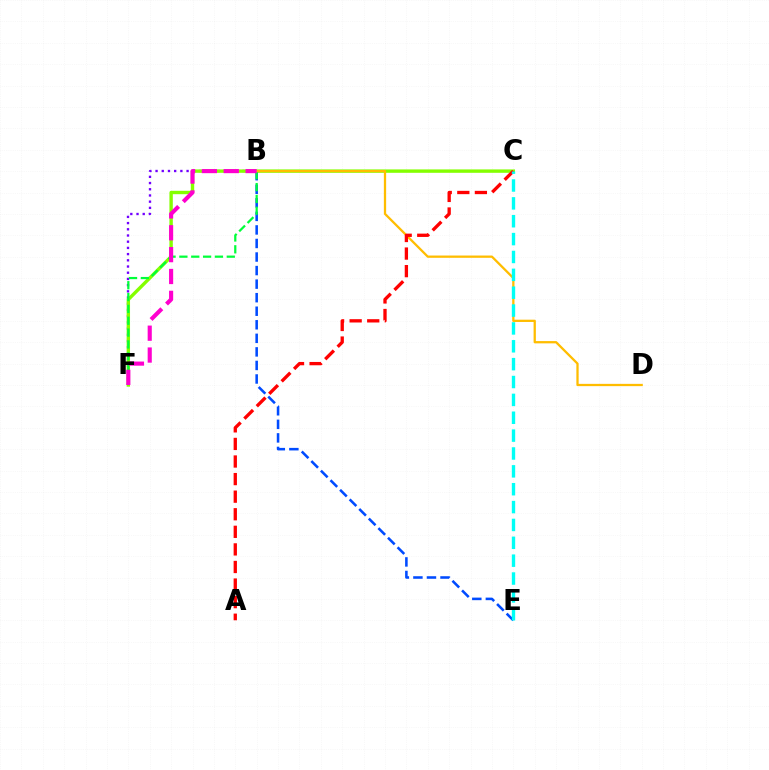{('B', 'F'): [{'color': '#7200ff', 'line_style': 'dotted', 'thickness': 1.69}, {'color': '#00ff39', 'line_style': 'dashed', 'thickness': 1.61}, {'color': '#ff00cf', 'line_style': 'dashed', 'thickness': 2.97}], ('C', 'F'): [{'color': '#84ff00', 'line_style': 'solid', 'thickness': 2.44}], ('B', 'E'): [{'color': '#004bff', 'line_style': 'dashed', 'thickness': 1.84}], ('B', 'D'): [{'color': '#ffbd00', 'line_style': 'solid', 'thickness': 1.64}], ('A', 'C'): [{'color': '#ff0000', 'line_style': 'dashed', 'thickness': 2.39}], ('C', 'E'): [{'color': '#00fff6', 'line_style': 'dashed', 'thickness': 2.43}]}